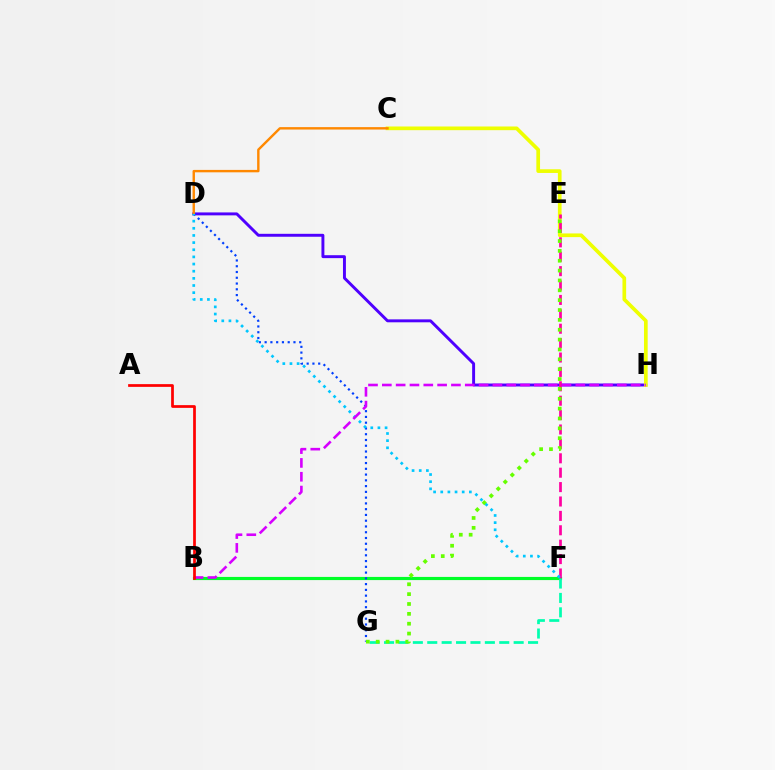{('D', 'H'): [{'color': '#4f00ff', 'line_style': 'solid', 'thickness': 2.11}], ('B', 'F'): [{'color': '#00ff27', 'line_style': 'solid', 'thickness': 2.27}], ('C', 'H'): [{'color': '#eeff00', 'line_style': 'solid', 'thickness': 2.65}], ('E', 'F'): [{'color': '#ff00a0', 'line_style': 'dashed', 'thickness': 1.96}], ('D', 'G'): [{'color': '#003fff', 'line_style': 'dotted', 'thickness': 1.57}], ('C', 'D'): [{'color': '#ff8800', 'line_style': 'solid', 'thickness': 1.73}], ('F', 'G'): [{'color': '#00ffaf', 'line_style': 'dashed', 'thickness': 1.96}], ('E', 'G'): [{'color': '#66ff00', 'line_style': 'dotted', 'thickness': 2.68}], ('D', 'F'): [{'color': '#00c7ff', 'line_style': 'dotted', 'thickness': 1.94}], ('B', 'H'): [{'color': '#d600ff', 'line_style': 'dashed', 'thickness': 1.88}], ('A', 'B'): [{'color': '#ff0000', 'line_style': 'solid', 'thickness': 1.97}]}